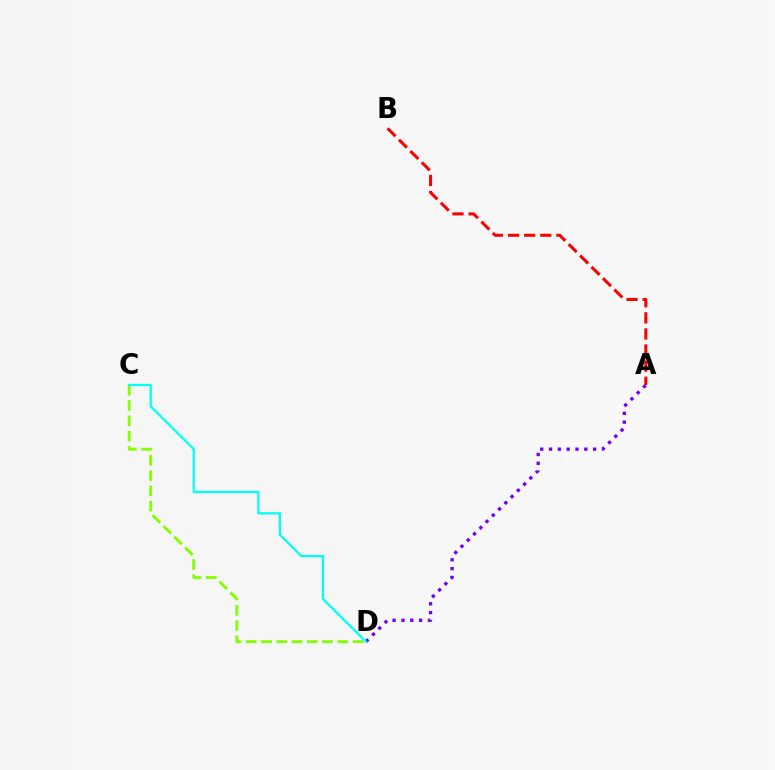{('A', 'D'): [{'color': '#7200ff', 'line_style': 'dotted', 'thickness': 2.4}], ('C', 'D'): [{'color': '#84ff00', 'line_style': 'dashed', 'thickness': 2.07}, {'color': '#00fff6', 'line_style': 'solid', 'thickness': 1.63}], ('A', 'B'): [{'color': '#ff0000', 'line_style': 'dashed', 'thickness': 2.19}]}